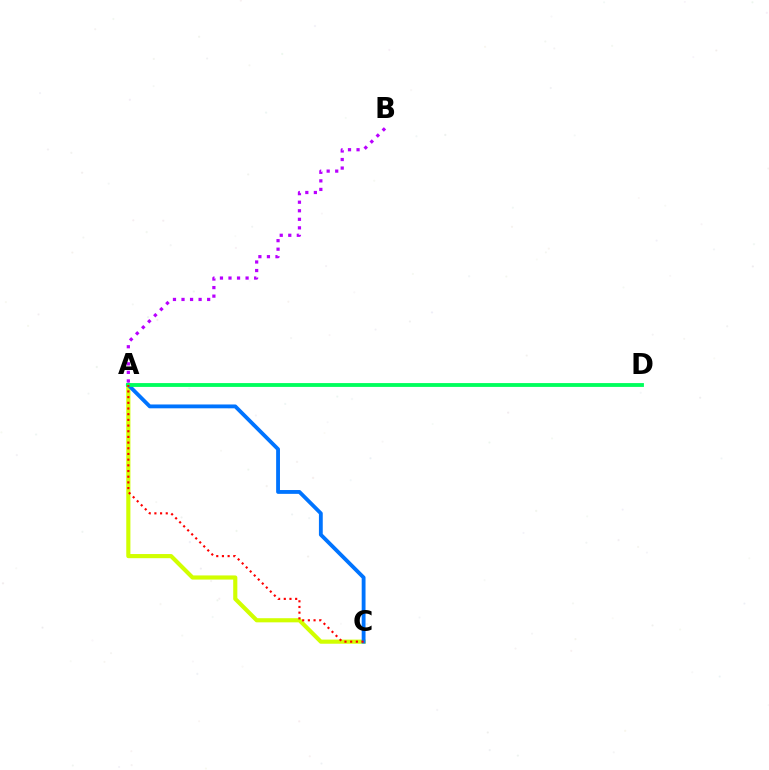{('A', 'C'): [{'color': '#d1ff00', 'line_style': 'solid', 'thickness': 2.98}, {'color': '#0074ff', 'line_style': 'solid', 'thickness': 2.76}, {'color': '#ff0000', 'line_style': 'dotted', 'thickness': 1.54}], ('A', 'D'): [{'color': '#00ff5c', 'line_style': 'solid', 'thickness': 2.76}], ('A', 'B'): [{'color': '#b900ff', 'line_style': 'dotted', 'thickness': 2.32}]}